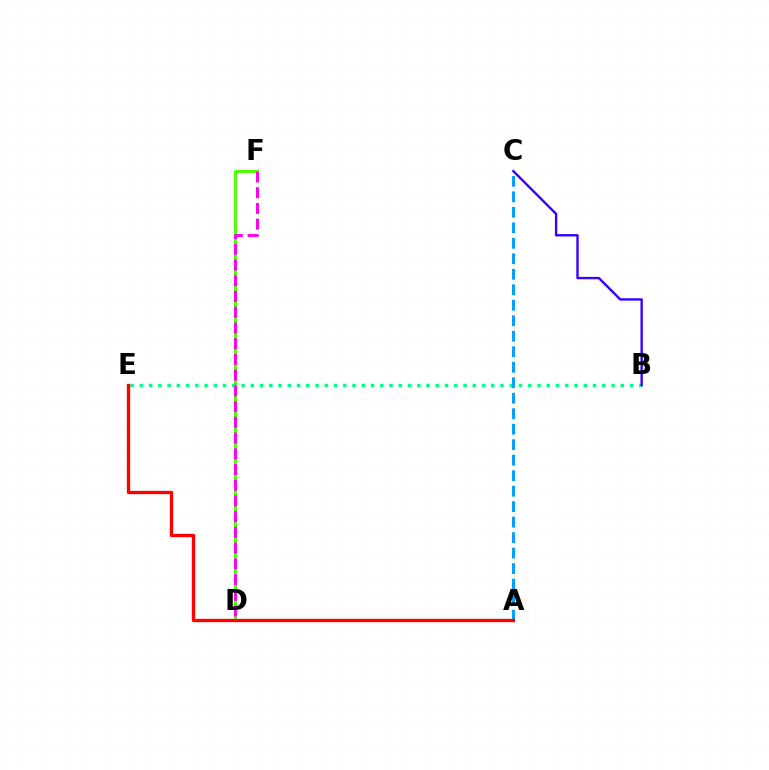{('D', 'F'): [{'color': '#4fff00', 'line_style': 'solid', 'thickness': 2.14}, {'color': '#ff00ed', 'line_style': 'dashed', 'thickness': 2.14}], ('B', 'E'): [{'color': '#00ff86', 'line_style': 'dotted', 'thickness': 2.51}], ('A', 'D'): [{'color': '#ffd500', 'line_style': 'dotted', 'thickness': 1.87}], ('A', 'C'): [{'color': '#009eff', 'line_style': 'dashed', 'thickness': 2.1}], ('B', 'C'): [{'color': '#3700ff', 'line_style': 'solid', 'thickness': 1.71}], ('A', 'E'): [{'color': '#ff0000', 'line_style': 'solid', 'thickness': 2.39}]}